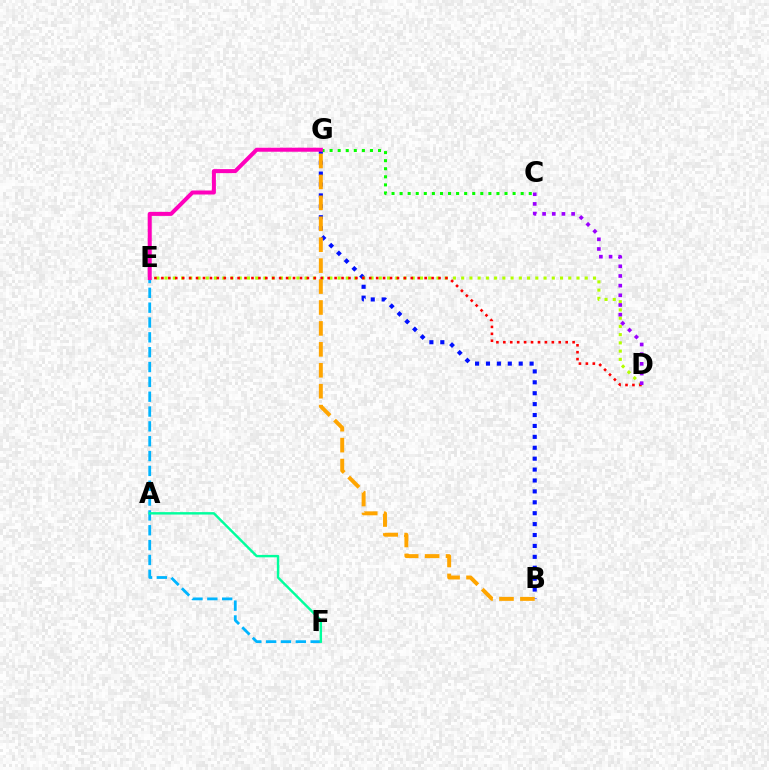{('B', 'G'): [{'color': '#0010ff', 'line_style': 'dotted', 'thickness': 2.96}, {'color': '#ffa500', 'line_style': 'dashed', 'thickness': 2.84}], ('E', 'F'): [{'color': '#00b5ff', 'line_style': 'dashed', 'thickness': 2.02}], ('C', 'G'): [{'color': '#08ff00', 'line_style': 'dotted', 'thickness': 2.19}], ('D', 'E'): [{'color': '#b3ff00', 'line_style': 'dotted', 'thickness': 2.24}, {'color': '#ff0000', 'line_style': 'dotted', 'thickness': 1.88}], ('A', 'F'): [{'color': '#00ff9d', 'line_style': 'solid', 'thickness': 1.74}], ('E', 'G'): [{'color': '#ff00bd', 'line_style': 'solid', 'thickness': 2.89}], ('C', 'D'): [{'color': '#9b00ff', 'line_style': 'dotted', 'thickness': 2.63}]}